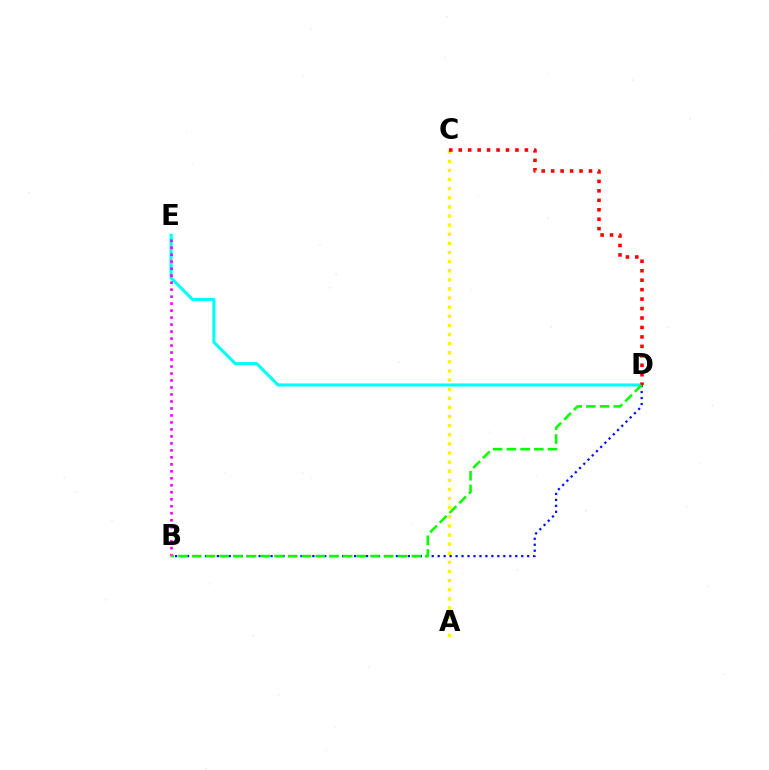{('D', 'E'): [{'color': '#00fff6', 'line_style': 'solid', 'thickness': 2.22}], ('A', 'C'): [{'color': '#fcf500', 'line_style': 'dotted', 'thickness': 2.48}], ('C', 'D'): [{'color': '#ff0000', 'line_style': 'dotted', 'thickness': 2.57}], ('B', 'D'): [{'color': '#0010ff', 'line_style': 'dotted', 'thickness': 1.62}, {'color': '#08ff00', 'line_style': 'dashed', 'thickness': 1.86}], ('B', 'E'): [{'color': '#ee00ff', 'line_style': 'dotted', 'thickness': 1.9}]}